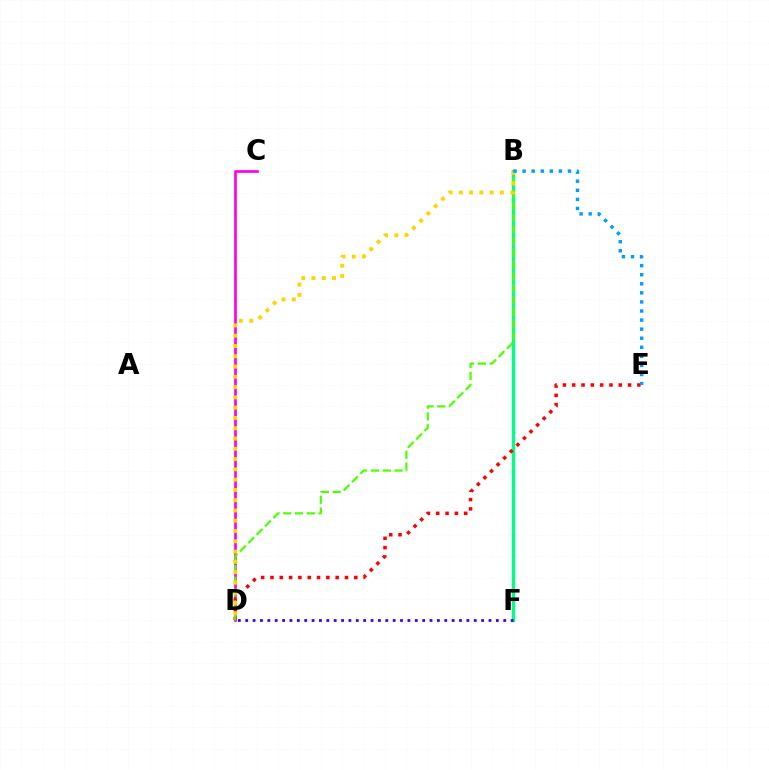{('C', 'D'): [{'color': '#ff00ed', 'line_style': 'solid', 'thickness': 1.94}], ('B', 'F'): [{'color': '#00ff86', 'line_style': 'solid', 'thickness': 2.42}], ('D', 'E'): [{'color': '#ff0000', 'line_style': 'dotted', 'thickness': 2.53}], ('B', 'D'): [{'color': '#4fff00', 'line_style': 'dashed', 'thickness': 1.6}, {'color': '#ffd500', 'line_style': 'dotted', 'thickness': 2.79}], ('B', 'E'): [{'color': '#009eff', 'line_style': 'dotted', 'thickness': 2.46}], ('D', 'F'): [{'color': '#3700ff', 'line_style': 'dotted', 'thickness': 2.0}]}